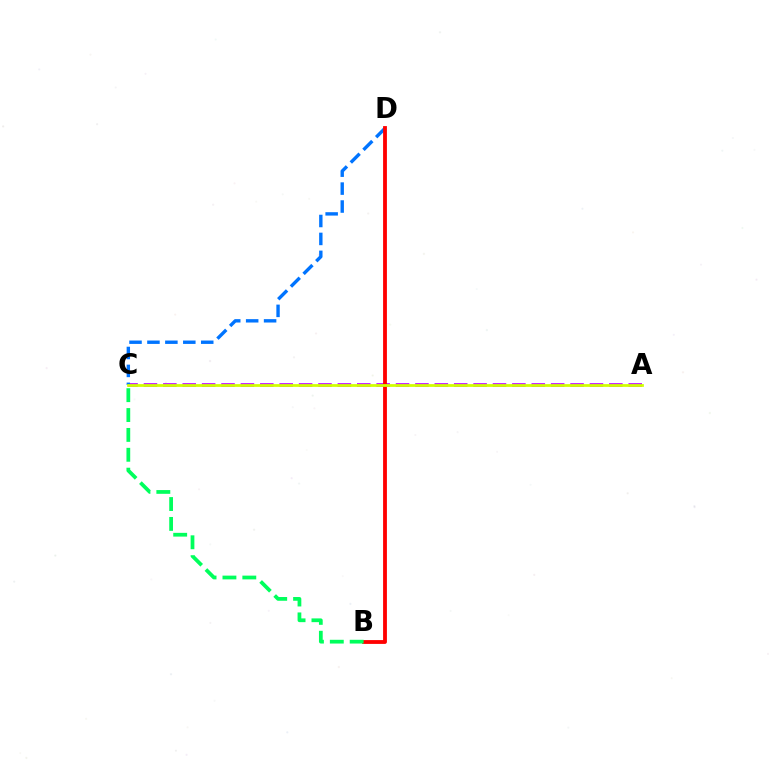{('A', 'C'): [{'color': '#b900ff', 'line_style': 'dashed', 'thickness': 2.63}, {'color': '#d1ff00', 'line_style': 'solid', 'thickness': 1.99}], ('C', 'D'): [{'color': '#0074ff', 'line_style': 'dashed', 'thickness': 2.44}], ('B', 'D'): [{'color': '#ff0000', 'line_style': 'solid', 'thickness': 2.75}], ('B', 'C'): [{'color': '#00ff5c', 'line_style': 'dashed', 'thickness': 2.7}]}